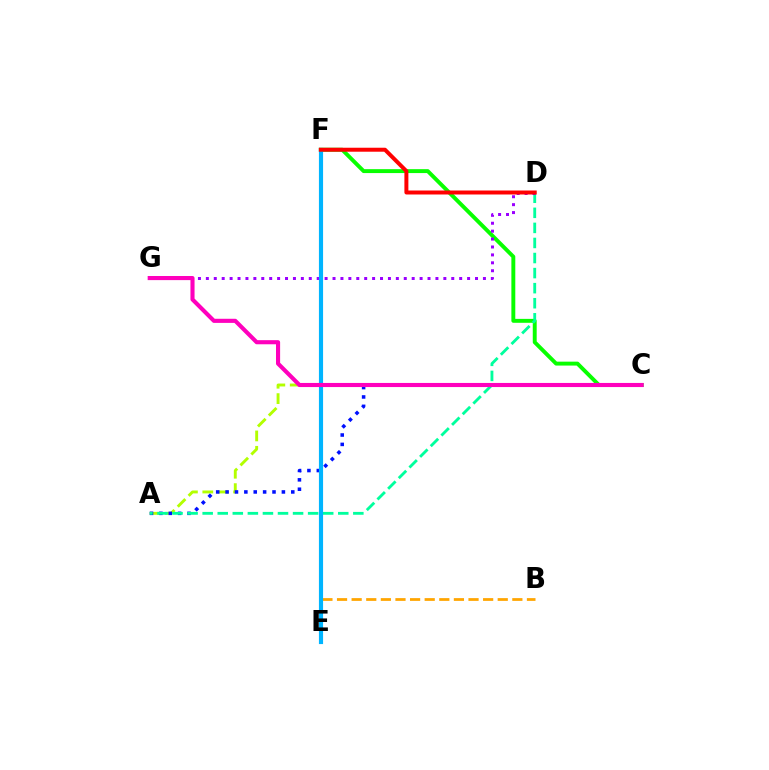{('B', 'E'): [{'color': '#ffa500', 'line_style': 'dashed', 'thickness': 1.98}], ('A', 'C'): [{'color': '#b3ff00', 'line_style': 'dashed', 'thickness': 2.09}, {'color': '#0010ff', 'line_style': 'dotted', 'thickness': 2.55}], ('C', 'F'): [{'color': '#08ff00', 'line_style': 'solid', 'thickness': 2.82}], ('A', 'D'): [{'color': '#00ff9d', 'line_style': 'dashed', 'thickness': 2.05}], ('D', 'G'): [{'color': '#9b00ff', 'line_style': 'dotted', 'thickness': 2.15}], ('E', 'F'): [{'color': '#00b5ff', 'line_style': 'solid', 'thickness': 2.99}], ('C', 'G'): [{'color': '#ff00bd', 'line_style': 'solid', 'thickness': 2.96}], ('D', 'F'): [{'color': '#ff0000', 'line_style': 'solid', 'thickness': 2.87}]}